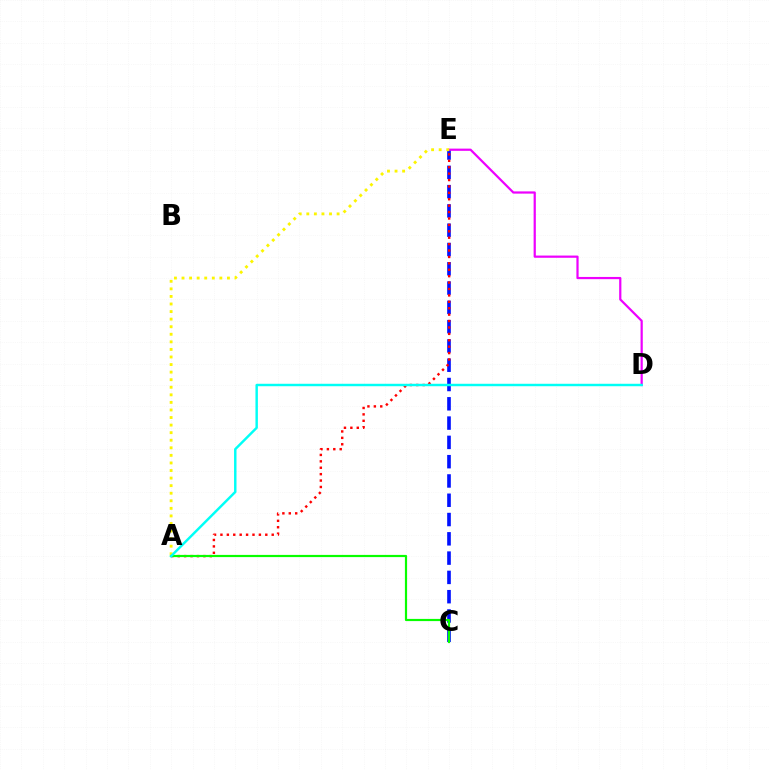{('C', 'E'): [{'color': '#0010ff', 'line_style': 'dashed', 'thickness': 2.62}], ('A', 'E'): [{'color': '#ff0000', 'line_style': 'dotted', 'thickness': 1.74}, {'color': '#fcf500', 'line_style': 'dotted', 'thickness': 2.06}], ('A', 'C'): [{'color': '#08ff00', 'line_style': 'solid', 'thickness': 1.57}], ('D', 'E'): [{'color': '#ee00ff', 'line_style': 'solid', 'thickness': 1.6}], ('A', 'D'): [{'color': '#00fff6', 'line_style': 'solid', 'thickness': 1.76}]}